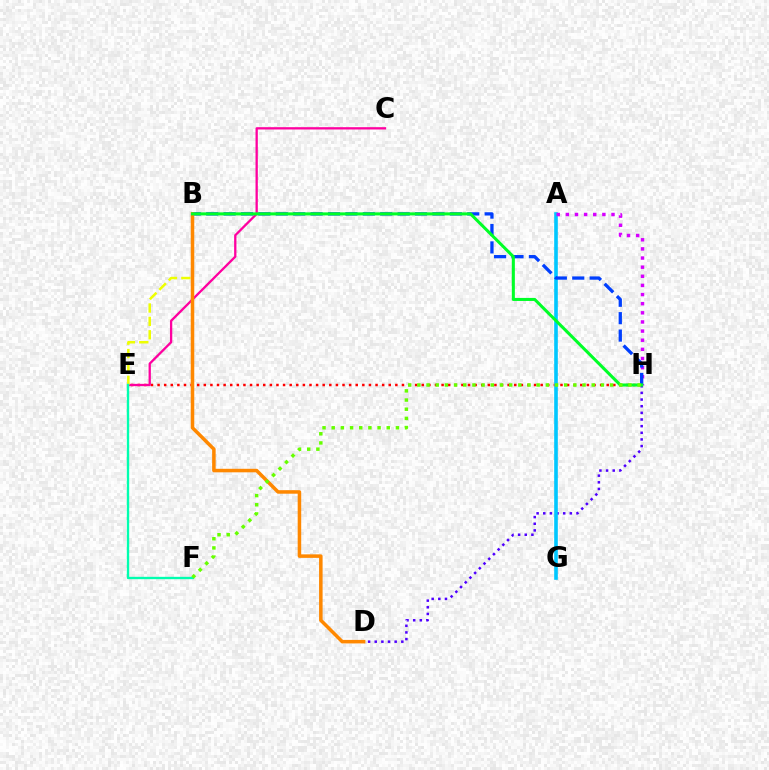{('E', 'H'): [{'color': '#ff0000', 'line_style': 'dotted', 'thickness': 1.79}], ('D', 'H'): [{'color': '#4f00ff', 'line_style': 'dotted', 'thickness': 1.81}], ('C', 'E'): [{'color': '#ff00a0', 'line_style': 'solid', 'thickness': 1.66}], ('B', 'E'): [{'color': '#eeff00', 'line_style': 'dashed', 'thickness': 1.82}], ('A', 'G'): [{'color': '#00c7ff', 'line_style': 'solid', 'thickness': 2.61}], ('E', 'F'): [{'color': '#00ffaf', 'line_style': 'solid', 'thickness': 1.69}], ('A', 'H'): [{'color': '#d600ff', 'line_style': 'dotted', 'thickness': 2.48}], ('B', 'H'): [{'color': '#003fff', 'line_style': 'dashed', 'thickness': 2.36}, {'color': '#00ff27', 'line_style': 'solid', 'thickness': 2.2}], ('B', 'D'): [{'color': '#ff8800', 'line_style': 'solid', 'thickness': 2.53}], ('F', 'H'): [{'color': '#66ff00', 'line_style': 'dotted', 'thickness': 2.49}]}